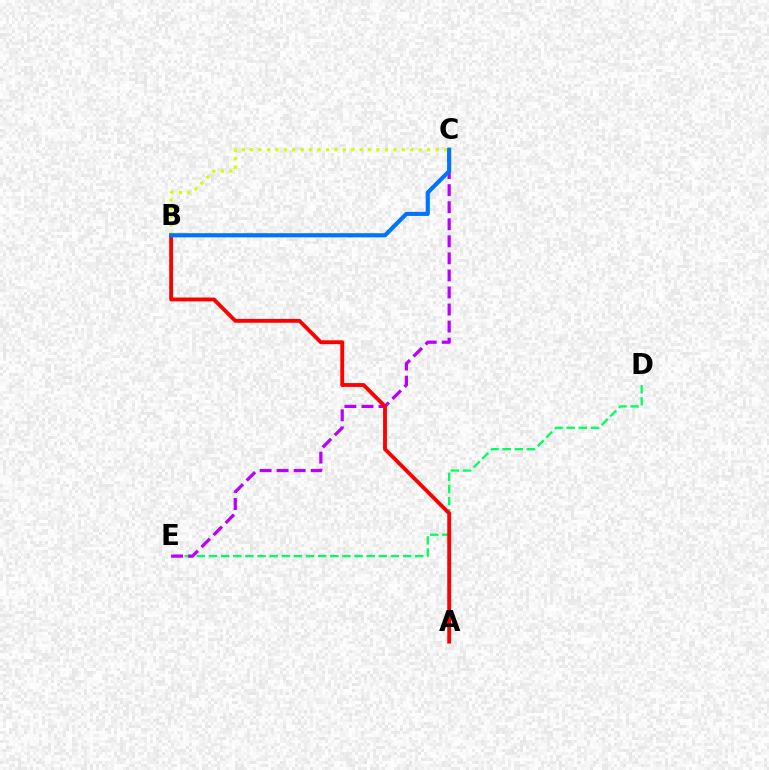{('D', 'E'): [{'color': '#00ff5c', 'line_style': 'dashed', 'thickness': 1.65}], ('C', 'E'): [{'color': '#b900ff', 'line_style': 'dashed', 'thickness': 2.32}], ('A', 'B'): [{'color': '#ff0000', 'line_style': 'solid', 'thickness': 2.77}], ('B', 'C'): [{'color': '#d1ff00', 'line_style': 'dotted', 'thickness': 2.29}, {'color': '#0074ff', 'line_style': 'solid', 'thickness': 2.97}]}